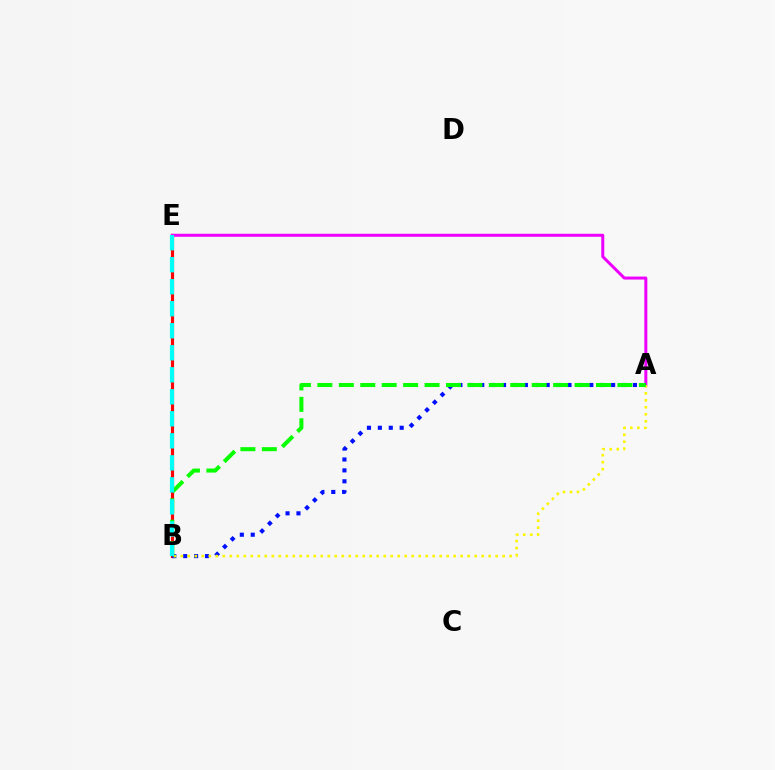{('B', 'E'): [{'color': '#ff0000', 'line_style': 'solid', 'thickness': 2.27}, {'color': '#00fff6', 'line_style': 'dashed', 'thickness': 2.99}], ('A', 'E'): [{'color': '#ee00ff', 'line_style': 'solid', 'thickness': 2.16}], ('A', 'B'): [{'color': '#0010ff', 'line_style': 'dotted', 'thickness': 2.96}, {'color': '#fcf500', 'line_style': 'dotted', 'thickness': 1.9}, {'color': '#08ff00', 'line_style': 'dashed', 'thickness': 2.91}]}